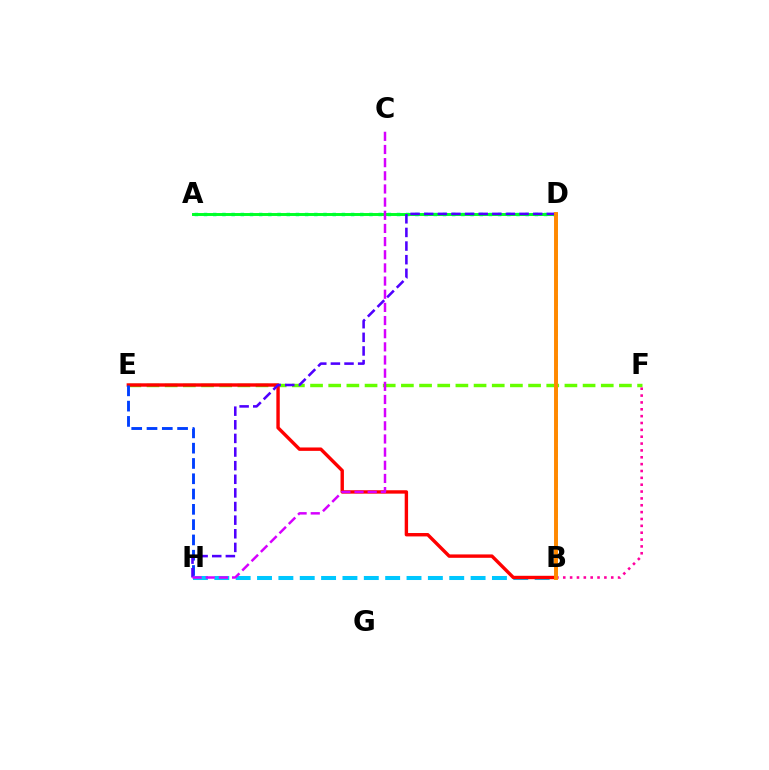{('A', 'D'): [{'color': '#00ffaf', 'line_style': 'dotted', 'thickness': 2.5}, {'color': '#00ff27', 'line_style': 'solid', 'thickness': 2.12}], ('E', 'F'): [{'color': '#66ff00', 'line_style': 'dashed', 'thickness': 2.47}], ('B', 'H'): [{'color': '#00c7ff', 'line_style': 'dashed', 'thickness': 2.9}], ('B', 'D'): [{'color': '#eeff00', 'line_style': 'dashed', 'thickness': 2.06}, {'color': '#ff8800', 'line_style': 'solid', 'thickness': 2.82}], ('B', 'E'): [{'color': '#ff0000', 'line_style': 'solid', 'thickness': 2.45}], ('E', 'H'): [{'color': '#003fff', 'line_style': 'dashed', 'thickness': 2.08}], ('B', 'F'): [{'color': '#ff00a0', 'line_style': 'dotted', 'thickness': 1.86}], ('D', 'H'): [{'color': '#4f00ff', 'line_style': 'dashed', 'thickness': 1.85}], ('C', 'H'): [{'color': '#d600ff', 'line_style': 'dashed', 'thickness': 1.79}]}